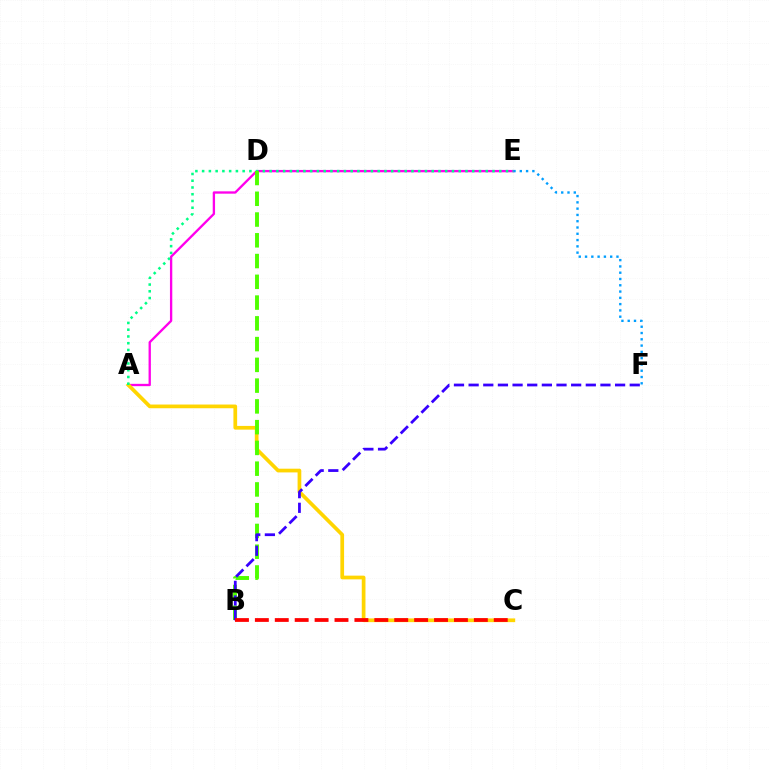{('A', 'E'): [{'color': '#ff00ed', 'line_style': 'solid', 'thickness': 1.68}, {'color': '#00ff86', 'line_style': 'dotted', 'thickness': 1.83}], ('A', 'C'): [{'color': '#ffd500', 'line_style': 'solid', 'thickness': 2.68}], ('B', 'D'): [{'color': '#4fff00', 'line_style': 'dashed', 'thickness': 2.82}], ('B', 'F'): [{'color': '#3700ff', 'line_style': 'dashed', 'thickness': 1.99}], ('E', 'F'): [{'color': '#009eff', 'line_style': 'dotted', 'thickness': 1.71}], ('B', 'C'): [{'color': '#ff0000', 'line_style': 'dashed', 'thickness': 2.7}]}